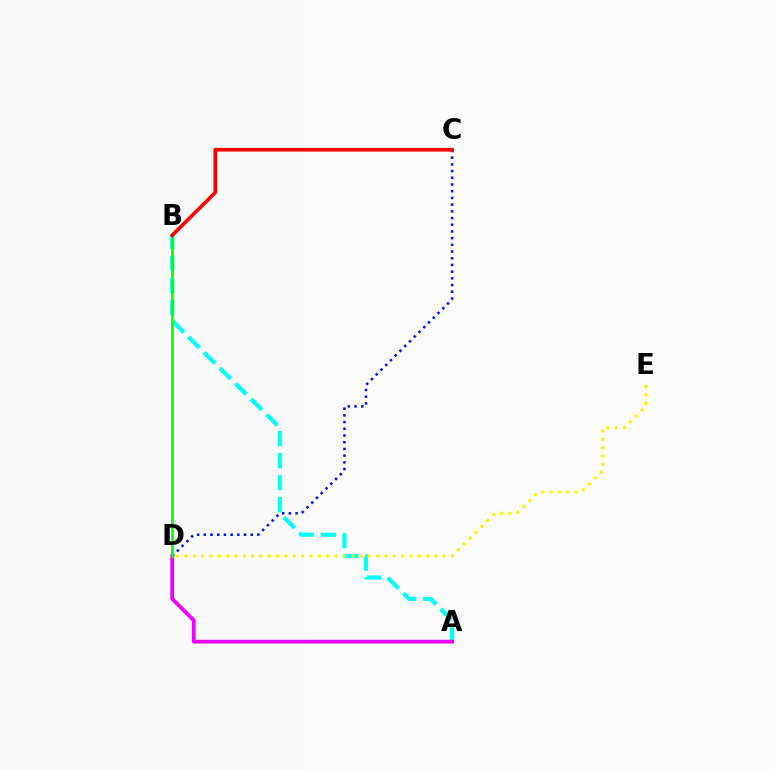{('A', 'B'): [{'color': '#00fff6', 'line_style': 'dashed', 'thickness': 2.99}], ('A', 'D'): [{'color': '#ee00ff', 'line_style': 'solid', 'thickness': 2.72}], ('D', 'E'): [{'color': '#fcf500', 'line_style': 'dotted', 'thickness': 2.26}], ('C', 'D'): [{'color': '#0010ff', 'line_style': 'dotted', 'thickness': 1.82}], ('B', 'D'): [{'color': '#08ff00', 'line_style': 'solid', 'thickness': 1.96}], ('B', 'C'): [{'color': '#ff0000', 'line_style': 'solid', 'thickness': 2.62}]}